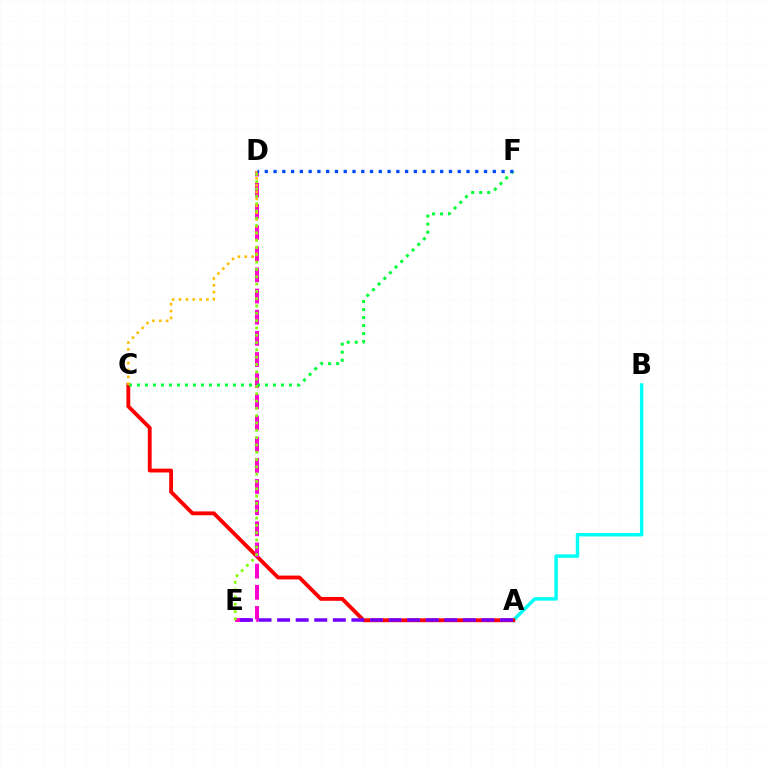{('A', 'B'): [{'color': '#00fff6', 'line_style': 'solid', 'thickness': 2.49}], ('A', 'C'): [{'color': '#ff0000', 'line_style': 'solid', 'thickness': 2.77}], ('D', 'E'): [{'color': '#ff00cf', 'line_style': 'dashed', 'thickness': 2.87}, {'color': '#84ff00', 'line_style': 'dotted', 'thickness': 1.99}], ('C', 'F'): [{'color': '#00ff39', 'line_style': 'dotted', 'thickness': 2.17}], ('A', 'E'): [{'color': '#7200ff', 'line_style': 'dashed', 'thickness': 2.52}], ('C', 'D'): [{'color': '#ffbd00', 'line_style': 'dotted', 'thickness': 1.86}], ('D', 'F'): [{'color': '#004bff', 'line_style': 'dotted', 'thickness': 2.38}]}